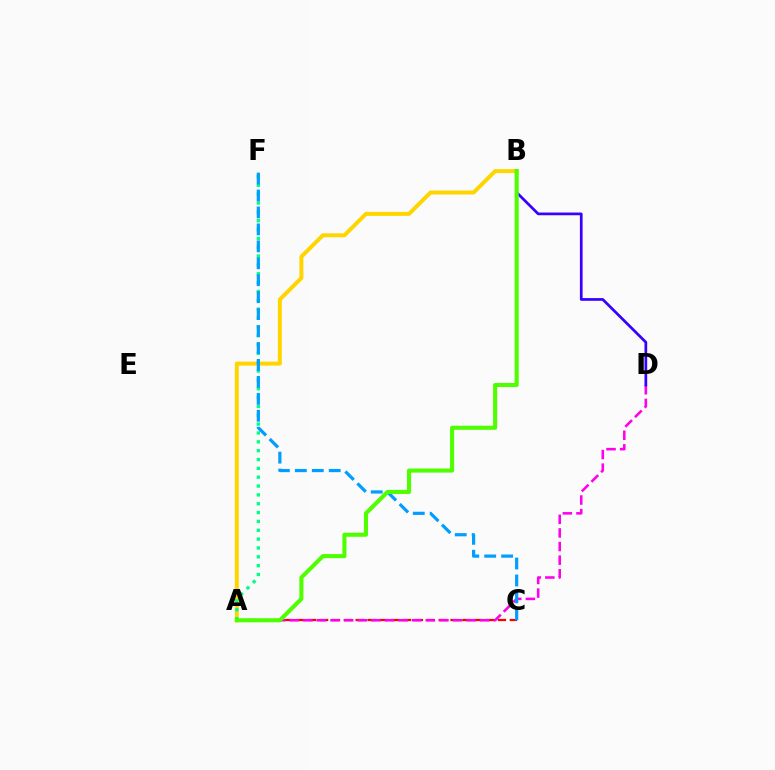{('A', 'C'): [{'color': '#ff0000', 'line_style': 'dashed', 'thickness': 1.61}], ('A', 'B'): [{'color': '#ffd500', 'line_style': 'solid', 'thickness': 2.87}, {'color': '#4fff00', 'line_style': 'solid', 'thickness': 2.94}], ('A', 'D'): [{'color': '#ff00ed', 'line_style': 'dashed', 'thickness': 1.85}], ('A', 'F'): [{'color': '#00ff86', 'line_style': 'dotted', 'thickness': 2.4}], ('C', 'F'): [{'color': '#009eff', 'line_style': 'dashed', 'thickness': 2.3}], ('B', 'D'): [{'color': '#3700ff', 'line_style': 'solid', 'thickness': 1.95}]}